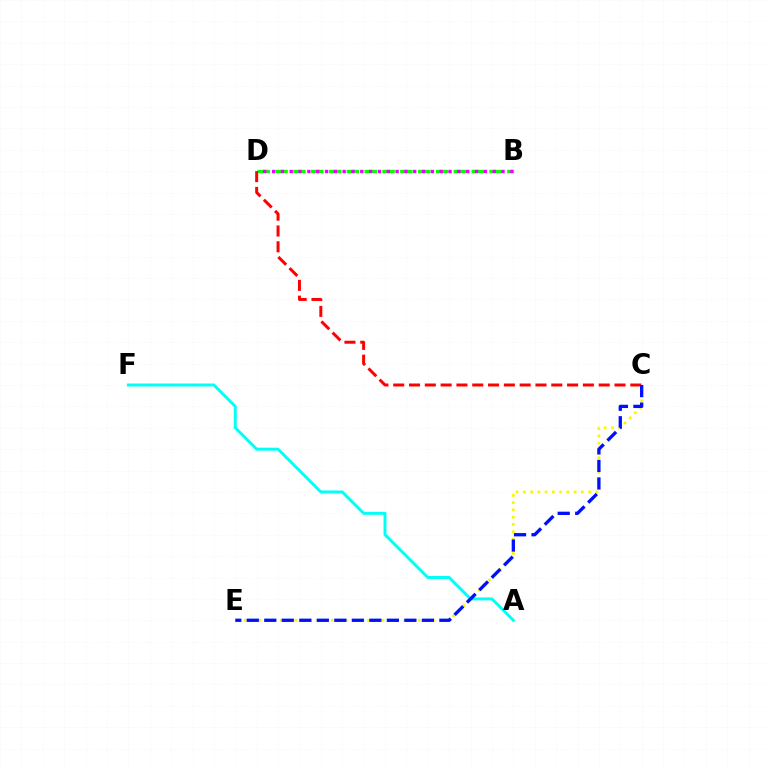{('B', 'D'): [{'color': '#08ff00', 'line_style': 'dashed', 'thickness': 2.42}, {'color': '#ee00ff', 'line_style': 'dotted', 'thickness': 2.4}], ('C', 'D'): [{'color': '#ff0000', 'line_style': 'dashed', 'thickness': 2.15}], ('C', 'E'): [{'color': '#fcf500', 'line_style': 'dotted', 'thickness': 1.97}, {'color': '#0010ff', 'line_style': 'dashed', 'thickness': 2.38}], ('A', 'F'): [{'color': '#00fff6', 'line_style': 'solid', 'thickness': 2.12}]}